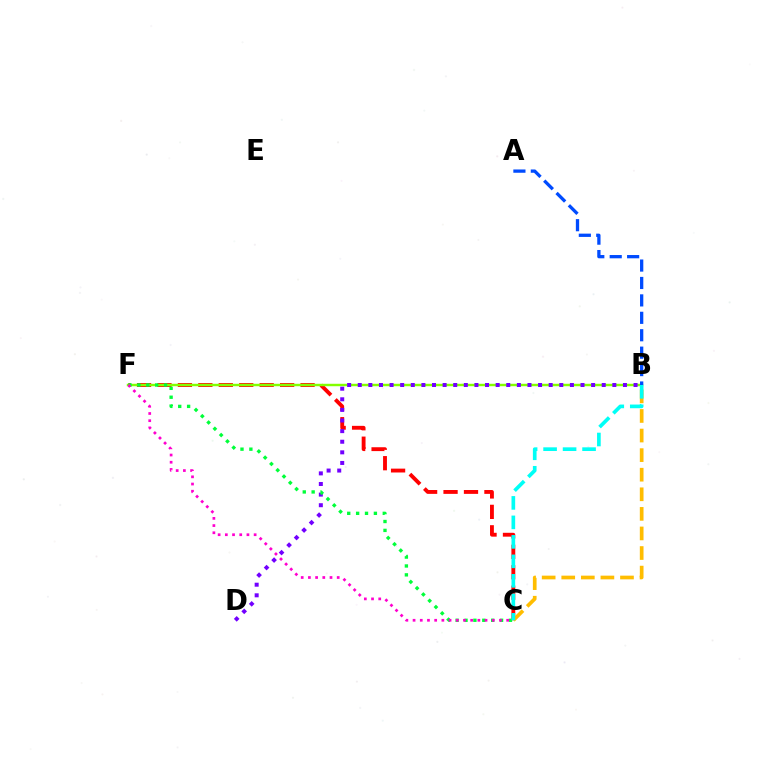{('C', 'F'): [{'color': '#ff0000', 'line_style': 'dashed', 'thickness': 2.78}, {'color': '#00ff39', 'line_style': 'dotted', 'thickness': 2.41}, {'color': '#ff00cf', 'line_style': 'dotted', 'thickness': 1.96}], ('B', 'F'): [{'color': '#84ff00', 'line_style': 'solid', 'thickness': 1.75}], ('B', 'C'): [{'color': '#ffbd00', 'line_style': 'dashed', 'thickness': 2.66}, {'color': '#00fff6', 'line_style': 'dashed', 'thickness': 2.65}], ('B', 'D'): [{'color': '#7200ff', 'line_style': 'dotted', 'thickness': 2.88}], ('A', 'B'): [{'color': '#004bff', 'line_style': 'dashed', 'thickness': 2.37}]}